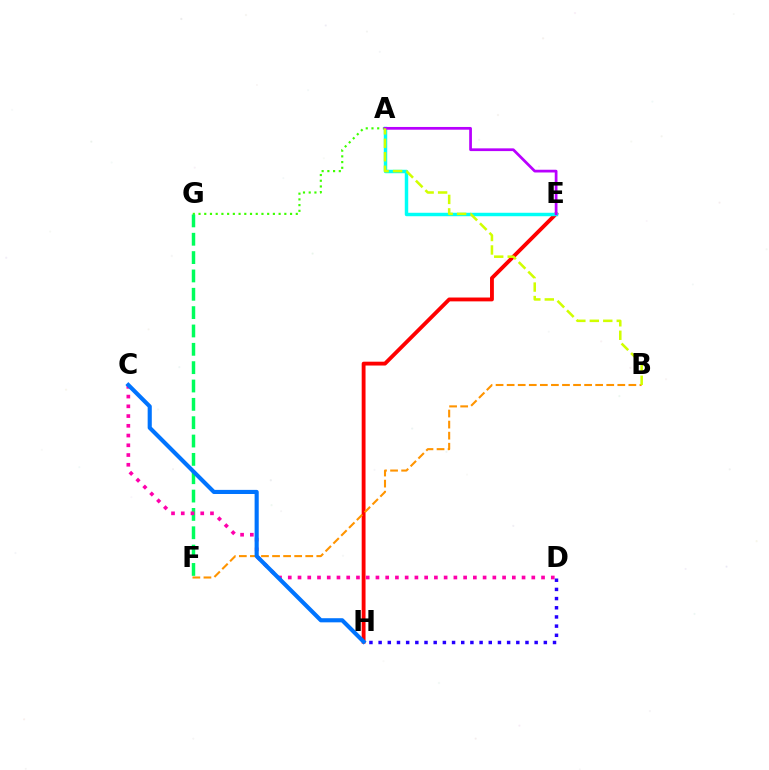{('E', 'H'): [{'color': '#ff0000', 'line_style': 'solid', 'thickness': 2.77}], ('A', 'G'): [{'color': '#3dff00', 'line_style': 'dotted', 'thickness': 1.55}], ('F', 'G'): [{'color': '#00ff5c', 'line_style': 'dashed', 'thickness': 2.49}], ('A', 'E'): [{'color': '#00fff6', 'line_style': 'solid', 'thickness': 2.49}, {'color': '#b900ff', 'line_style': 'solid', 'thickness': 1.97}], ('B', 'F'): [{'color': '#ff9400', 'line_style': 'dashed', 'thickness': 1.5}], ('C', 'D'): [{'color': '#ff00ac', 'line_style': 'dotted', 'thickness': 2.65}], ('C', 'H'): [{'color': '#0074ff', 'line_style': 'solid', 'thickness': 2.97}], ('D', 'H'): [{'color': '#2500ff', 'line_style': 'dotted', 'thickness': 2.49}], ('A', 'B'): [{'color': '#d1ff00', 'line_style': 'dashed', 'thickness': 1.83}]}